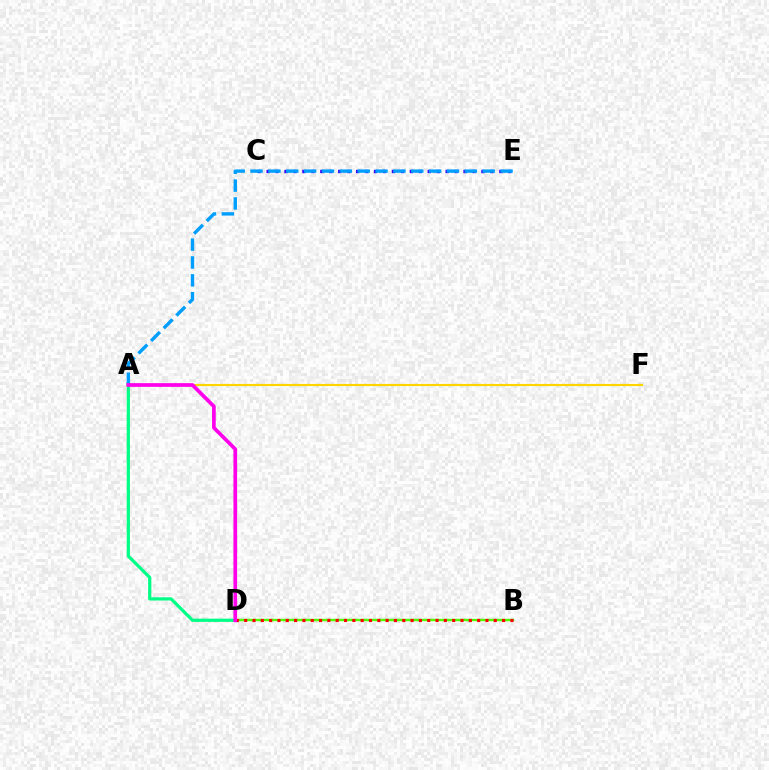{('B', 'D'): [{'color': '#4fff00', 'line_style': 'solid', 'thickness': 1.75}, {'color': '#ff0000', 'line_style': 'dotted', 'thickness': 2.26}], ('C', 'E'): [{'color': '#3700ff', 'line_style': 'dotted', 'thickness': 2.43}], ('A', 'D'): [{'color': '#00ff86', 'line_style': 'solid', 'thickness': 2.33}, {'color': '#ff00ed', 'line_style': 'solid', 'thickness': 2.67}], ('A', 'E'): [{'color': '#009eff', 'line_style': 'dashed', 'thickness': 2.43}], ('A', 'F'): [{'color': '#ffd500', 'line_style': 'solid', 'thickness': 1.55}]}